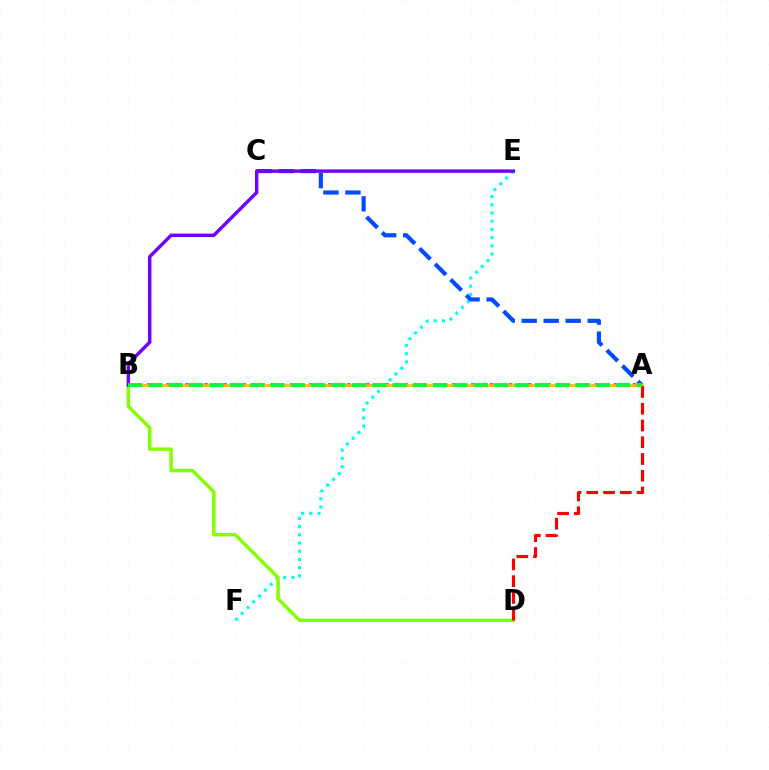{('A', 'B'): [{'color': '#ff00cf', 'line_style': 'dotted', 'thickness': 2.59}, {'color': '#ffbd00', 'line_style': 'solid', 'thickness': 1.9}, {'color': '#00ff39', 'line_style': 'dashed', 'thickness': 2.76}], ('E', 'F'): [{'color': '#00fff6', 'line_style': 'dotted', 'thickness': 2.23}], ('B', 'D'): [{'color': '#84ff00', 'line_style': 'solid', 'thickness': 2.49}], ('A', 'D'): [{'color': '#ff0000', 'line_style': 'dashed', 'thickness': 2.27}], ('A', 'C'): [{'color': '#004bff', 'line_style': 'dashed', 'thickness': 2.99}], ('B', 'E'): [{'color': '#7200ff', 'line_style': 'solid', 'thickness': 2.47}]}